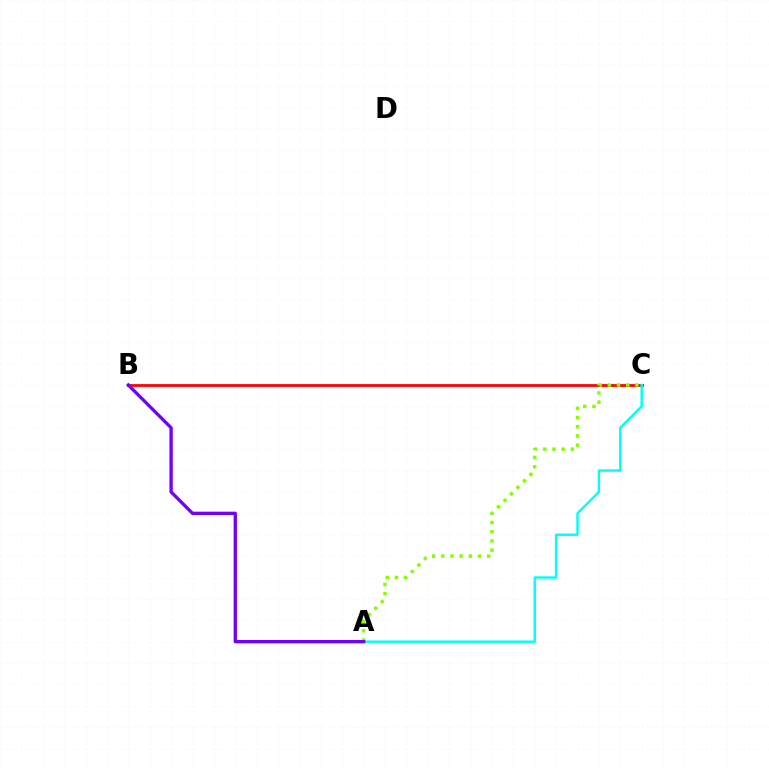{('B', 'C'): [{'color': '#ff0000', 'line_style': 'solid', 'thickness': 1.98}], ('A', 'C'): [{'color': '#84ff00', 'line_style': 'dotted', 'thickness': 2.5}, {'color': '#00fff6', 'line_style': 'solid', 'thickness': 1.74}], ('A', 'B'): [{'color': '#7200ff', 'line_style': 'solid', 'thickness': 2.39}]}